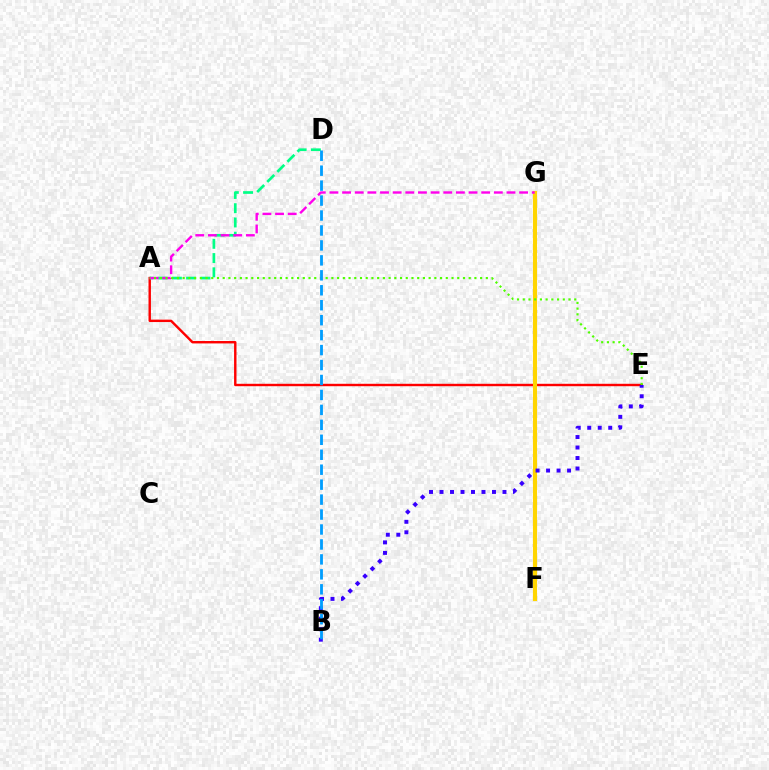{('A', 'E'): [{'color': '#ff0000', 'line_style': 'solid', 'thickness': 1.74}, {'color': '#4fff00', 'line_style': 'dotted', 'thickness': 1.55}], ('F', 'G'): [{'color': '#ffd500', 'line_style': 'solid', 'thickness': 2.96}], ('A', 'D'): [{'color': '#00ff86', 'line_style': 'dashed', 'thickness': 1.94}], ('A', 'G'): [{'color': '#ff00ed', 'line_style': 'dashed', 'thickness': 1.72}], ('B', 'E'): [{'color': '#3700ff', 'line_style': 'dotted', 'thickness': 2.85}], ('B', 'D'): [{'color': '#009eff', 'line_style': 'dashed', 'thickness': 2.03}]}